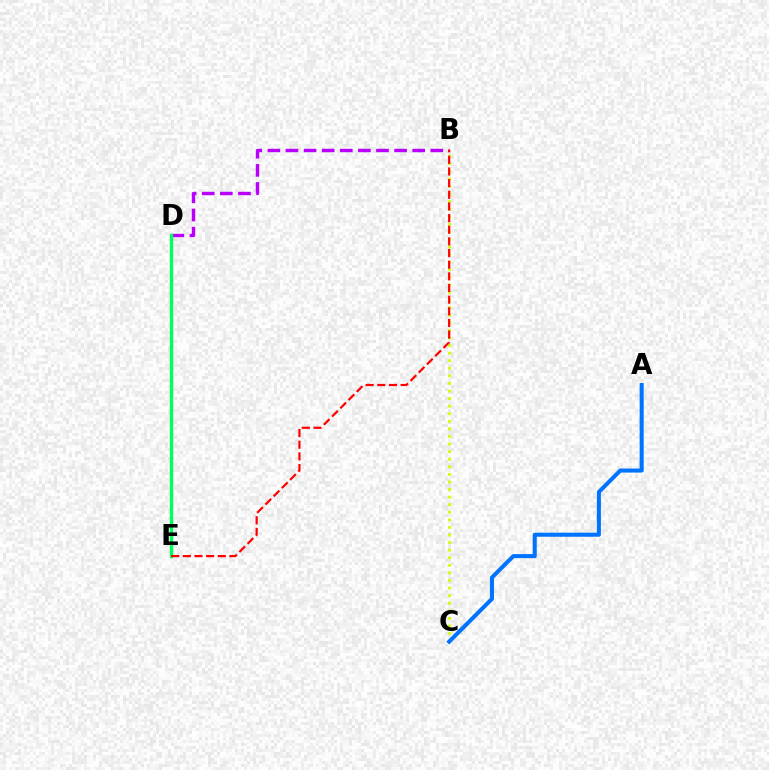{('B', 'C'): [{'color': '#d1ff00', 'line_style': 'dotted', 'thickness': 2.06}], ('B', 'D'): [{'color': '#b900ff', 'line_style': 'dashed', 'thickness': 2.46}], ('A', 'C'): [{'color': '#0074ff', 'line_style': 'solid', 'thickness': 2.91}], ('D', 'E'): [{'color': '#00ff5c', 'line_style': 'solid', 'thickness': 2.42}], ('B', 'E'): [{'color': '#ff0000', 'line_style': 'dashed', 'thickness': 1.58}]}